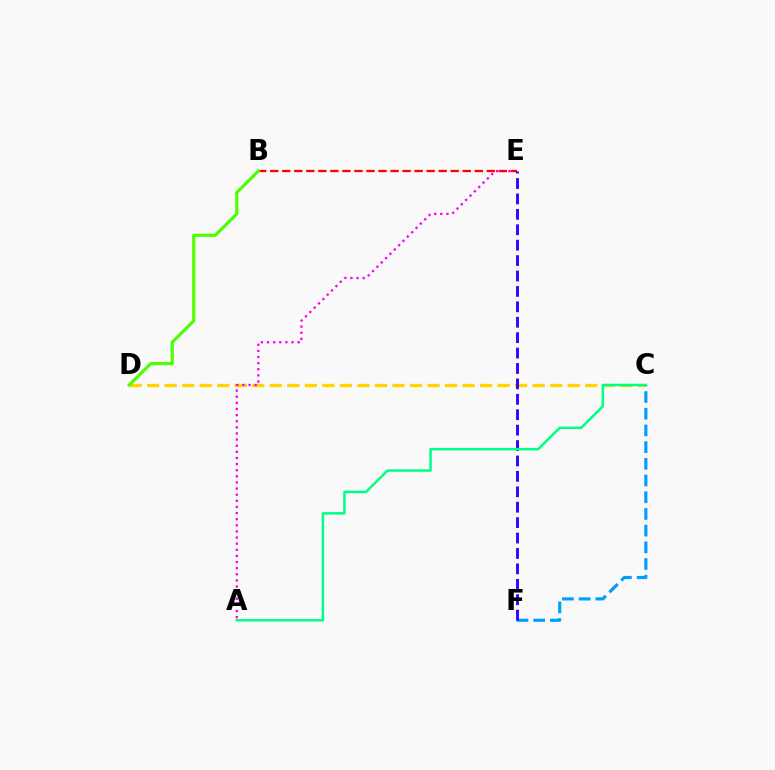{('C', 'D'): [{'color': '#ffd500', 'line_style': 'dashed', 'thickness': 2.38}], ('C', 'F'): [{'color': '#009eff', 'line_style': 'dashed', 'thickness': 2.27}], ('A', 'E'): [{'color': '#ff00ed', 'line_style': 'dotted', 'thickness': 1.66}], ('B', 'E'): [{'color': '#ff0000', 'line_style': 'dashed', 'thickness': 1.63}], ('E', 'F'): [{'color': '#3700ff', 'line_style': 'dashed', 'thickness': 2.09}], ('A', 'C'): [{'color': '#00ff86', 'line_style': 'solid', 'thickness': 1.8}], ('B', 'D'): [{'color': '#4fff00', 'line_style': 'solid', 'thickness': 2.28}]}